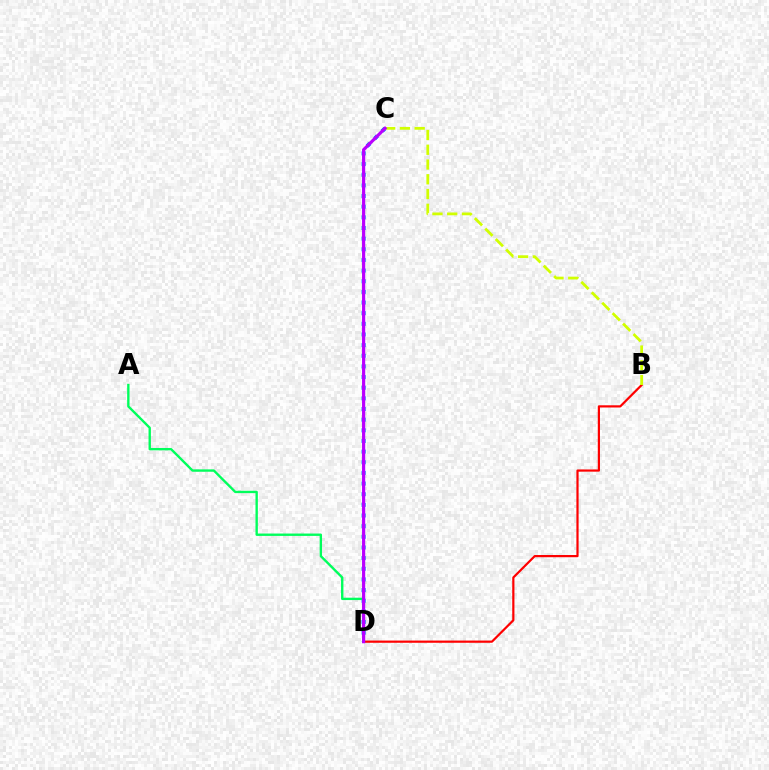{('C', 'D'): [{'color': '#0074ff', 'line_style': 'dotted', 'thickness': 2.89}, {'color': '#b900ff', 'line_style': 'solid', 'thickness': 2.28}], ('B', 'D'): [{'color': '#ff0000', 'line_style': 'solid', 'thickness': 1.59}], ('A', 'D'): [{'color': '#00ff5c', 'line_style': 'solid', 'thickness': 1.71}], ('B', 'C'): [{'color': '#d1ff00', 'line_style': 'dashed', 'thickness': 2.01}]}